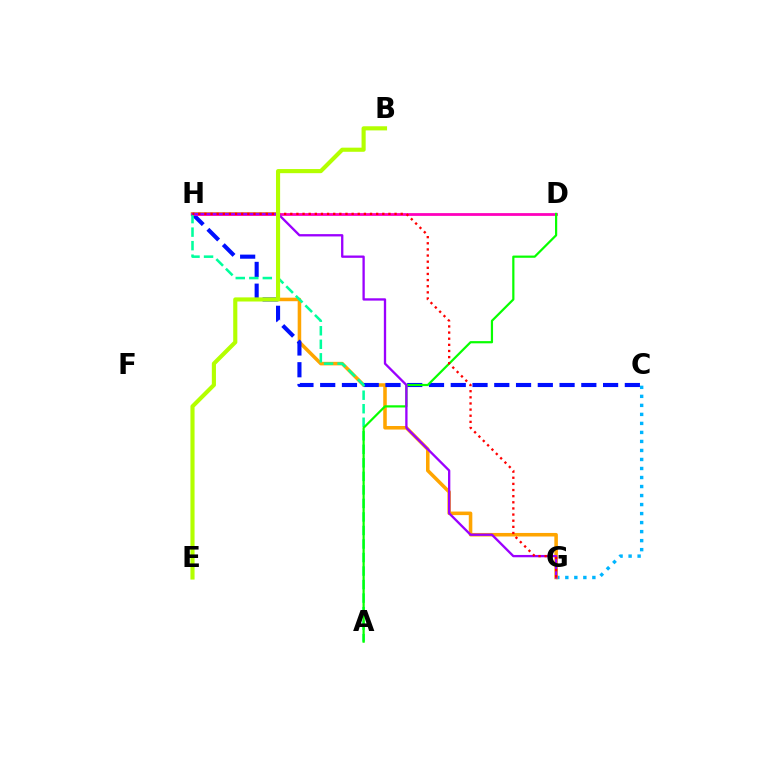{('C', 'G'): [{'color': '#00b5ff', 'line_style': 'dotted', 'thickness': 2.45}], ('G', 'H'): [{'color': '#ffa500', 'line_style': 'solid', 'thickness': 2.55}, {'color': '#9b00ff', 'line_style': 'solid', 'thickness': 1.67}, {'color': '#ff0000', 'line_style': 'dotted', 'thickness': 1.67}], ('C', 'H'): [{'color': '#0010ff', 'line_style': 'dashed', 'thickness': 2.96}], ('D', 'H'): [{'color': '#ff00bd', 'line_style': 'solid', 'thickness': 2.0}], ('A', 'H'): [{'color': '#00ff9d', 'line_style': 'dashed', 'thickness': 1.84}], ('A', 'D'): [{'color': '#08ff00', 'line_style': 'solid', 'thickness': 1.59}], ('B', 'E'): [{'color': '#b3ff00', 'line_style': 'solid', 'thickness': 2.97}]}